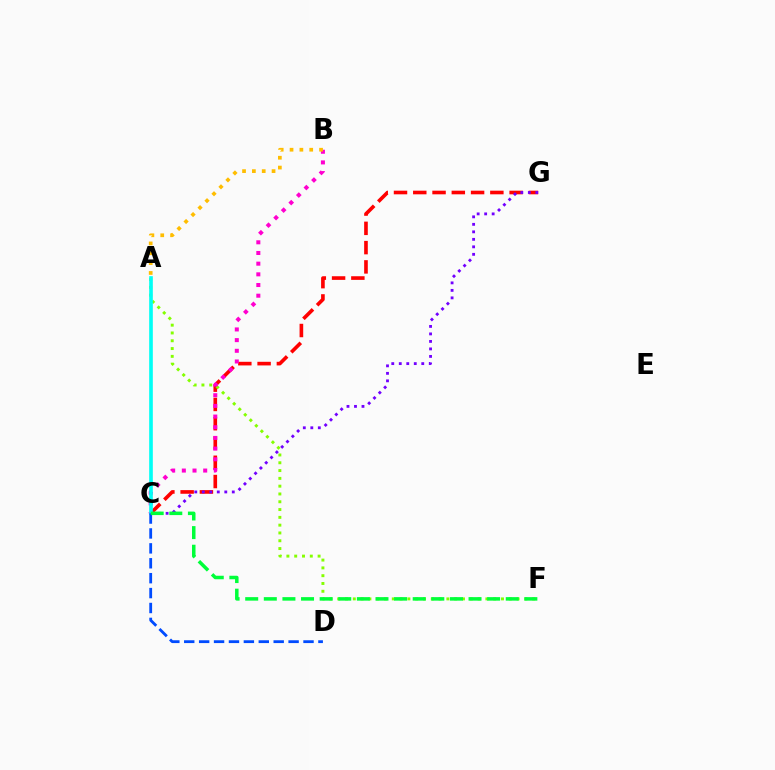{('C', 'G'): [{'color': '#ff0000', 'line_style': 'dashed', 'thickness': 2.62}, {'color': '#7200ff', 'line_style': 'dotted', 'thickness': 2.04}], ('A', 'F'): [{'color': '#84ff00', 'line_style': 'dotted', 'thickness': 2.12}], ('B', 'C'): [{'color': '#ff00cf', 'line_style': 'dotted', 'thickness': 2.9}], ('A', 'B'): [{'color': '#ffbd00', 'line_style': 'dotted', 'thickness': 2.67}], ('A', 'C'): [{'color': '#00fff6', 'line_style': 'solid', 'thickness': 2.62}], ('C', 'D'): [{'color': '#004bff', 'line_style': 'dashed', 'thickness': 2.03}], ('C', 'F'): [{'color': '#00ff39', 'line_style': 'dashed', 'thickness': 2.53}]}